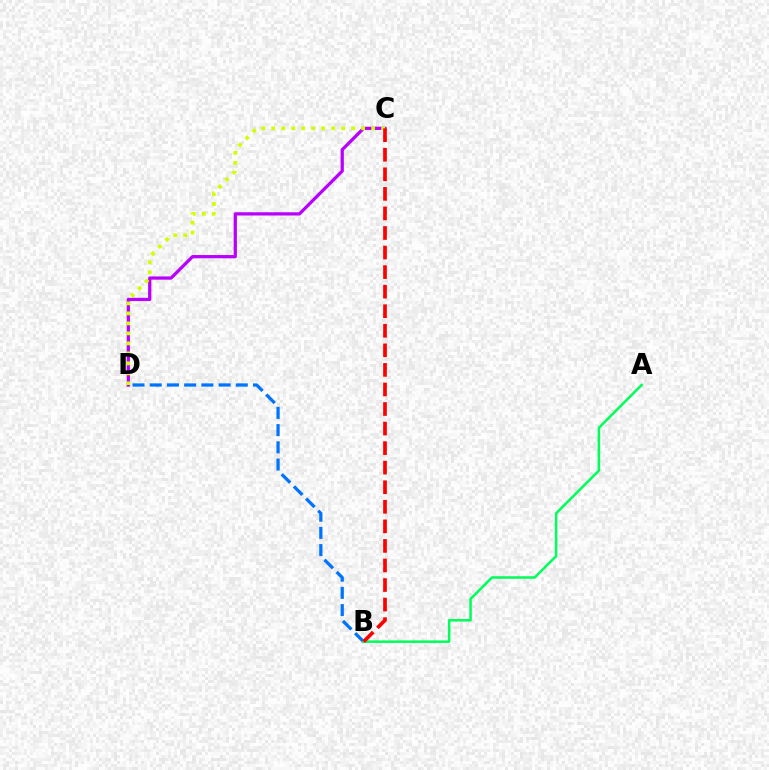{('C', 'D'): [{'color': '#b900ff', 'line_style': 'solid', 'thickness': 2.34}, {'color': '#d1ff00', 'line_style': 'dotted', 'thickness': 2.72}], ('B', 'D'): [{'color': '#0074ff', 'line_style': 'dashed', 'thickness': 2.34}], ('A', 'B'): [{'color': '#00ff5c', 'line_style': 'solid', 'thickness': 1.82}], ('B', 'C'): [{'color': '#ff0000', 'line_style': 'dashed', 'thickness': 2.66}]}